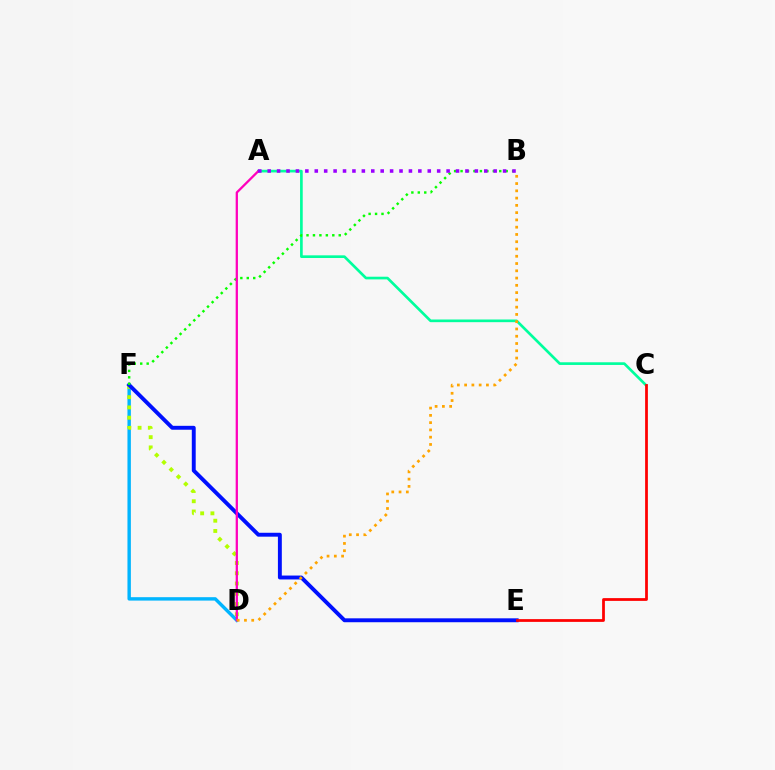{('D', 'F'): [{'color': '#00b5ff', 'line_style': 'solid', 'thickness': 2.46}, {'color': '#b3ff00', 'line_style': 'dotted', 'thickness': 2.79}], ('A', 'C'): [{'color': '#00ff9d', 'line_style': 'solid', 'thickness': 1.92}], ('E', 'F'): [{'color': '#0010ff', 'line_style': 'solid', 'thickness': 2.81}], ('B', 'F'): [{'color': '#08ff00', 'line_style': 'dotted', 'thickness': 1.75}], ('C', 'E'): [{'color': '#ff0000', 'line_style': 'solid', 'thickness': 1.99}], ('A', 'D'): [{'color': '#ff00bd', 'line_style': 'solid', 'thickness': 1.64}], ('A', 'B'): [{'color': '#9b00ff', 'line_style': 'dotted', 'thickness': 2.56}], ('B', 'D'): [{'color': '#ffa500', 'line_style': 'dotted', 'thickness': 1.98}]}